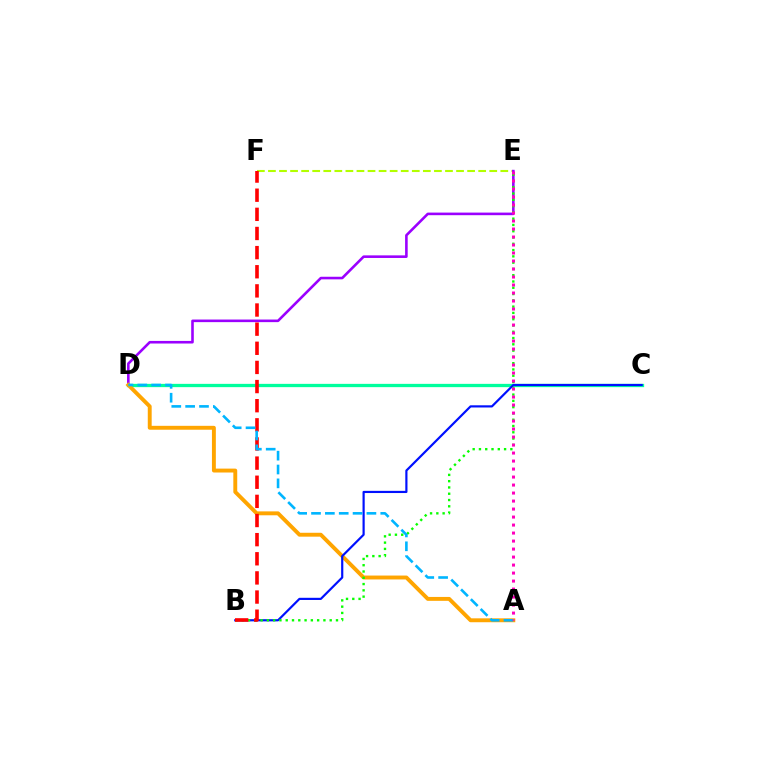{('E', 'F'): [{'color': '#b3ff00', 'line_style': 'dashed', 'thickness': 1.5}], ('D', 'E'): [{'color': '#9b00ff', 'line_style': 'solid', 'thickness': 1.87}], ('C', 'D'): [{'color': '#00ff9d', 'line_style': 'solid', 'thickness': 2.37}], ('A', 'D'): [{'color': '#ffa500', 'line_style': 'solid', 'thickness': 2.81}, {'color': '#00b5ff', 'line_style': 'dashed', 'thickness': 1.88}], ('B', 'C'): [{'color': '#0010ff', 'line_style': 'solid', 'thickness': 1.57}], ('B', 'E'): [{'color': '#08ff00', 'line_style': 'dotted', 'thickness': 1.71}], ('B', 'F'): [{'color': '#ff0000', 'line_style': 'dashed', 'thickness': 2.6}], ('A', 'E'): [{'color': '#ff00bd', 'line_style': 'dotted', 'thickness': 2.17}]}